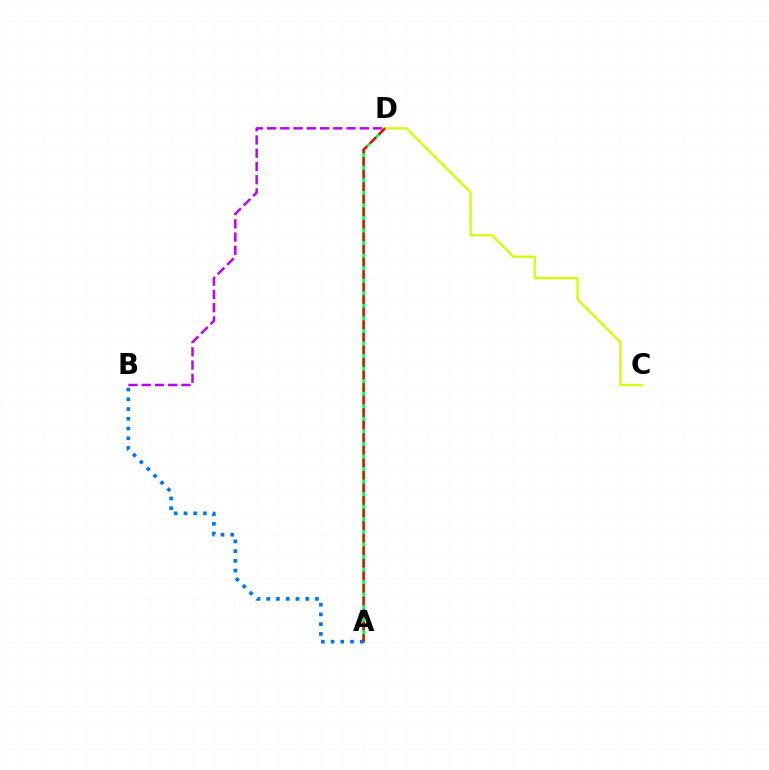{('B', 'D'): [{'color': '#b900ff', 'line_style': 'dashed', 'thickness': 1.8}], ('A', 'D'): [{'color': '#00ff5c', 'line_style': 'solid', 'thickness': 1.88}, {'color': '#ff0000', 'line_style': 'dashed', 'thickness': 1.71}], ('A', 'B'): [{'color': '#0074ff', 'line_style': 'dotted', 'thickness': 2.65}], ('C', 'D'): [{'color': '#d1ff00', 'line_style': 'solid', 'thickness': 1.64}]}